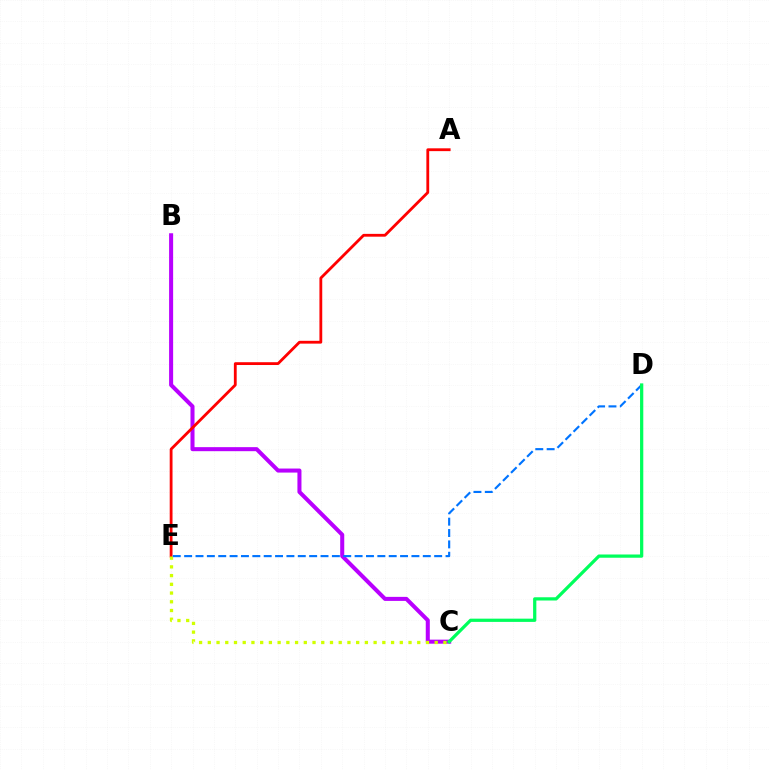{('B', 'C'): [{'color': '#b900ff', 'line_style': 'solid', 'thickness': 2.91}], ('A', 'E'): [{'color': '#ff0000', 'line_style': 'solid', 'thickness': 2.02}], ('C', 'E'): [{'color': '#d1ff00', 'line_style': 'dotted', 'thickness': 2.37}], ('D', 'E'): [{'color': '#0074ff', 'line_style': 'dashed', 'thickness': 1.54}], ('C', 'D'): [{'color': '#00ff5c', 'line_style': 'solid', 'thickness': 2.33}]}